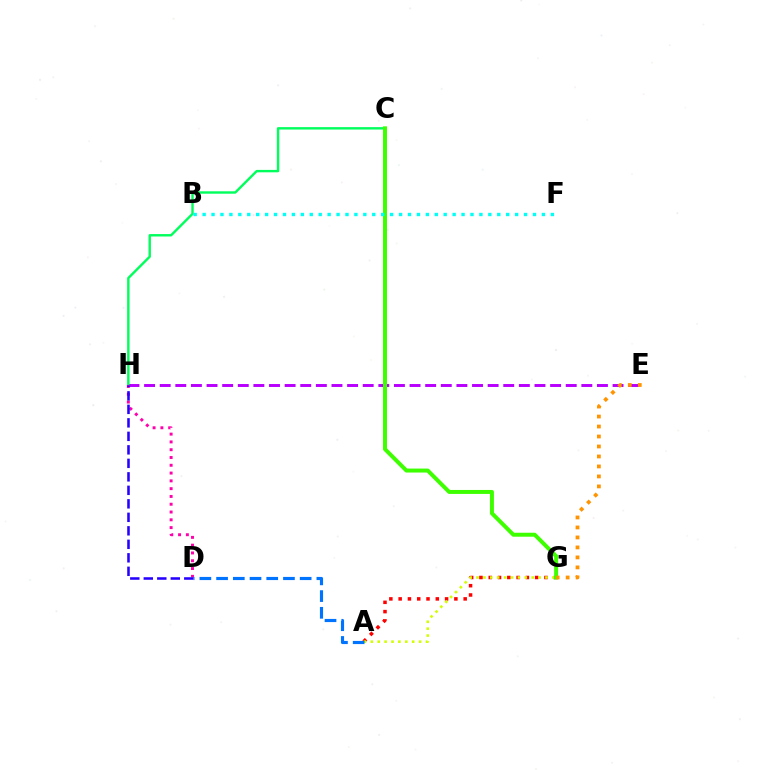{('E', 'H'): [{'color': '#b900ff', 'line_style': 'dashed', 'thickness': 2.12}], ('C', 'H'): [{'color': '#00ff5c', 'line_style': 'solid', 'thickness': 1.73}], ('A', 'G'): [{'color': '#ff0000', 'line_style': 'dotted', 'thickness': 2.52}, {'color': '#d1ff00', 'line_style': 'dotted', 'thickness': 1.87}], ('C', 'G'): [{'color': '#3dff00', 'line_style': 'solid', 'thickness': 2.86}], ('D', 'H'): [{'color': '#ff00ac', 'line_style': 'dotted', 'thickness': 2.12}, {'color': '#2500ff', 'line_style': 'dashed', 'thickness': 1.83}], ('A', 'D'): [{'color': '#0074ff', 'line_style': 'dashed', 'thickness': 2.27}], ('E', 'G'): [{'color': '#ff9400', 'line_style': 'dotted', 'thickness': 2.71}], ('B', 'F'): [{'color': '#00fff6', 'line_style': 'dotted', 'thickness': 2.43}]}